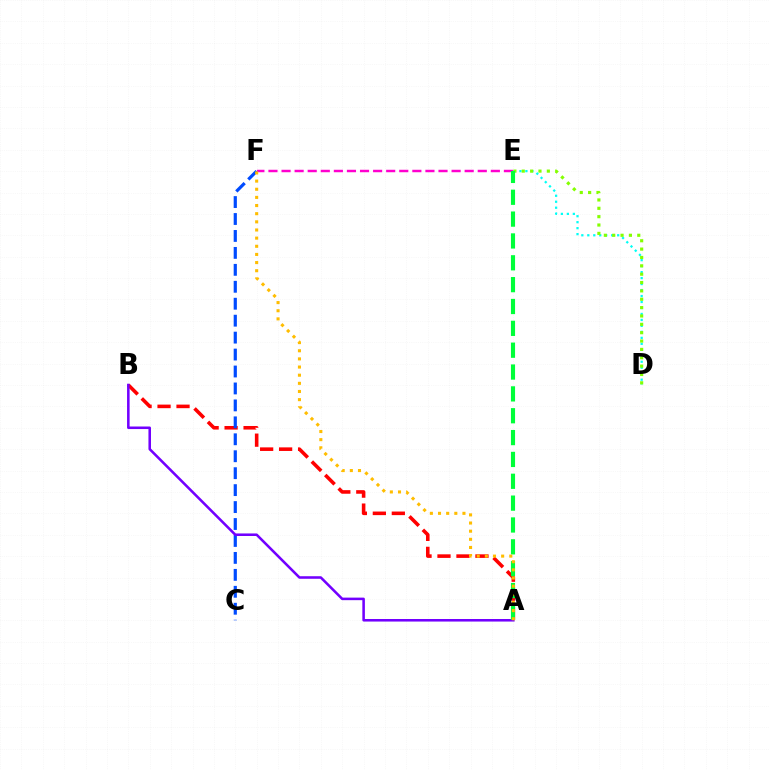{('A', 'B'): [{'color': '#ff0000', 'line_style': 'dashed', 'thickness': 2.58}, {'color': '#7200ff', 'line_style': 'solid', 'thickness': 1.84}], ('E', 'F'): [{'color': '#ff00cf', 'line_style': 'dashed', 'thickness': 1.78}], ('C', 'F'): [{'color': '#004bff', 'line_style': 'dashed', 'thickness': 2.3}], ('D', 'E'): [{'color': '#00fff6', 'line_style': 'dotted', 'thickness': 1.62}, {'color': '#84ff00', 'line_style': 'dotted', 'thickness': 2.27}], ('A', 'E'): [{'color': '#00ff39', 'line_style': 'dashed', 'thickness': 2.97}], ('A', 'F'): [{'color': '#ffbd00', 'line_style': 'dotted', 'thickness': 2.21}]}